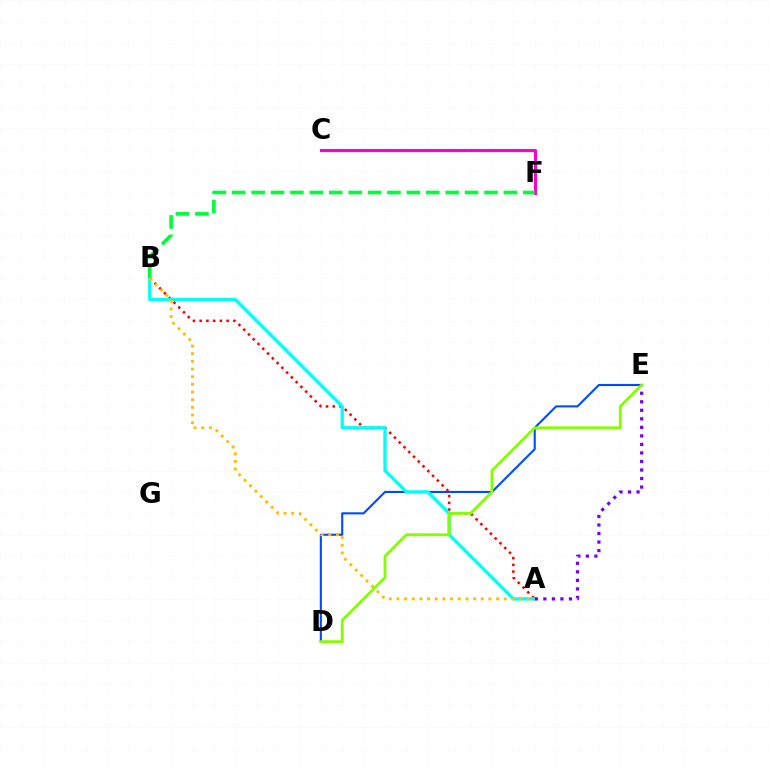{('A', 'B'): [{'color': '#ff0000', 'line_style': 'dotted', 'thickness': 1.83}, {'color': '#00fff6', 'line_style': 'solid', 'thickness': 2.37}, {'color': '#ffbd00', 'line_style': 'dotted', 'thickness': 2.08}], ('D', 'E'): [{'color': '#004bff', 'line_style': 'solid', 'thickness': 1.51}, {'color': '#84ff00', 'line_style': 'solid', 'thickness': 2.04}], ('C', 'F'): [{'color': '#ff00cf', 'line_style': 'solid', 'thickness': 2.21}], ('A', 'E'): [{'color': '#7200ff', 'line_style': 'dotted', 'thickness': 2.32}], ('B', 'F'): [{'color': '#00ff39', 'line_style': 'dashed', 'thickness': 2.64}]}